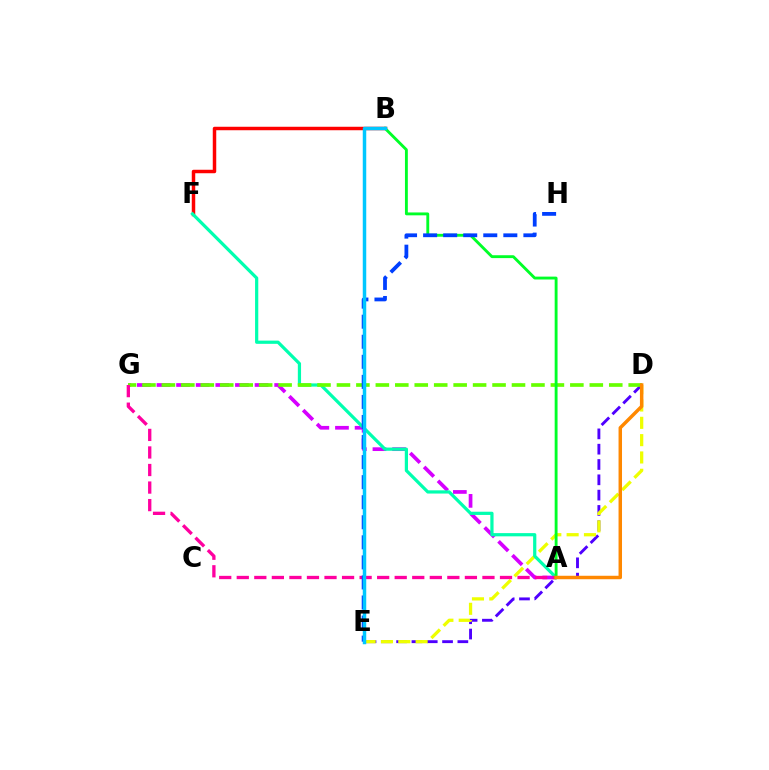{('A', 'G'): [{'color': '#d600ff', 'line_style': 'dashed', 'thickness': 2.67}, {'color': '#ff00a0', 'line_style': 'dashed', 'thickness': 2.38}], ('D', 'E'): [{'color': '#4f00ff', 'line_style': 'dashed', 'thickness': 2.08}, {'color': '#eeff00', 'line_style': 'dashed', 'thickness': 2.35}], ('B', 'F'): [{'color': '#ff0000', 'line_style': 'solid', 'thickness': 2.5}], ('A', 'F'): [{'color': '#00ffaf', 'line_style': 'solid', 'thickness': 2.32}], ('D', 'G'): [{'color': '#66ff00', 'line_style': 'dashed', 'thickness': 2.64}], ('A', 'B'): [{'color': '#00ff27', 'line_style': 'solid', 'thickness': 2.07}], ('E', 'H'): [{'color': '#003fff', 'line_style': 'dashed', 'thickness': 2.72}], ('B', 'E'): [{'color': '#00c7ff', 'line_style': 'solid', 'thickness': 2.5}], ('A', 'D'): [{'color': '#ff8800', 'line_style': 'solid', 'thickness': 2.5}]}